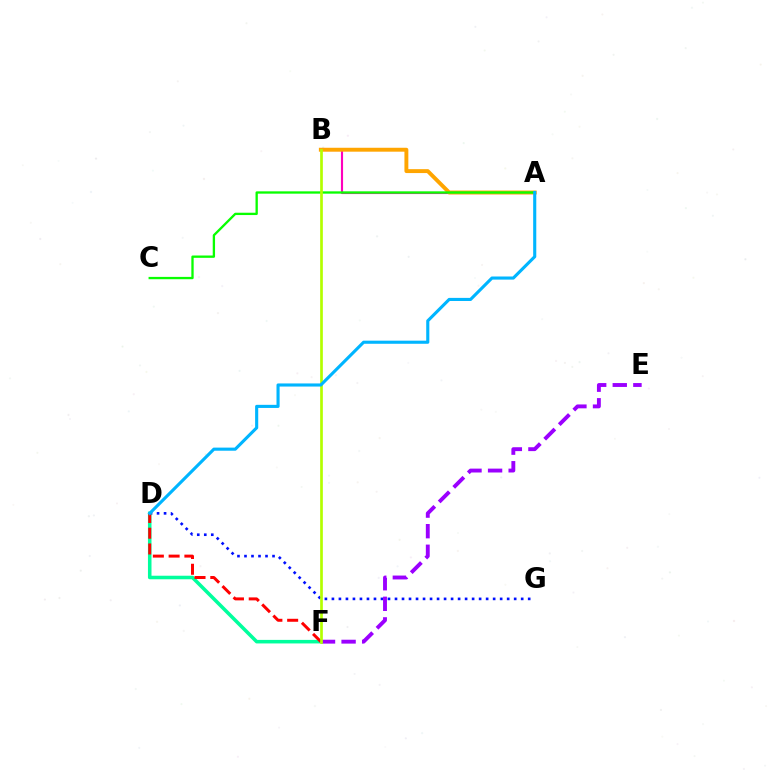{('D', 'G'): [{'color': '#0010ff', 'line_style': 'dotted', 'thickness': 1.9}], ('D', 'F'): [{'color': '#00ff9d', 'line_style': 'solid', 'thickness': 2.55}, {'color': '#ff0000', 'line_style': 'dashed', 'thickness': 2.14}], ('E', 'F'): [{'color': '#9b00ff', 'line_style': 'dashed', 'thickness': 2.8}], ('A', 'B'): [{'color': '#ff00bd', 'line_style': 'solid', 'thickness': 1.54}, {'color': '#ffa500', 'line_style': 'solid', 'thickness': 2.82}], ('A', 'C'): [{'color': '#08ff00', 'line_style': 'solid', 'thickness': 1.67}], ('B', 'F'): [{'color': '#b3ff00', 'line_style': 'solid', 'thickness': 1.93}], ('A', 'D'): [{'color': '#00b5ff', 'line_style': 'solid', 'thickness': 2.24}]}